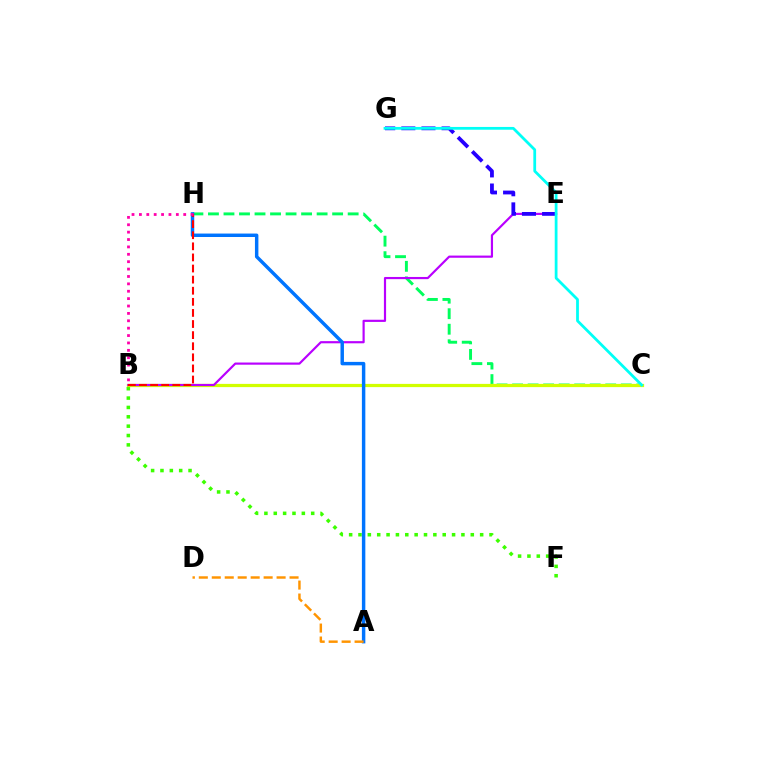{('C', 'H'): [{'color': '#00ff5c', 'line_style': 'dashed', 'thickness': 2.11}], ('B', 'F'): [{'color': '#3dff00', 'line_style': 'dotted', 'thickness': 2.54}], ('B', 'C'): [{'color': '#d1ff00', 'line_style': 'solid', 'thickness': 2.32}], ('B', 'E'): [{'color': '#b900ff', 'line_style': 'solid', 'thickness': 1.57}], ('A', 'H'): [{'color': '#0074ff', 'line_style': 'solid', 'thickness': 2.49}], ('B', 'H'): [{'color': '#ff0000', 'line_style': 'dashed', 'thickness': 1.51}, {'color': '#ff00ac', 'line_style': 'dotted', 'thickness': 2.01}], ('E', 'G'): [{'color': '#2500ff', 'line_style': 'dashed', 'thickness': 2.73}], ('C', 'G'): [{'color': '#00fff6', 'line_style': 'solid', 'thickness': 2.0}], ('A', 'D'): [{'color': '#ff9400', 'line_style': 'dashed', 'thickness': 1.76}]}